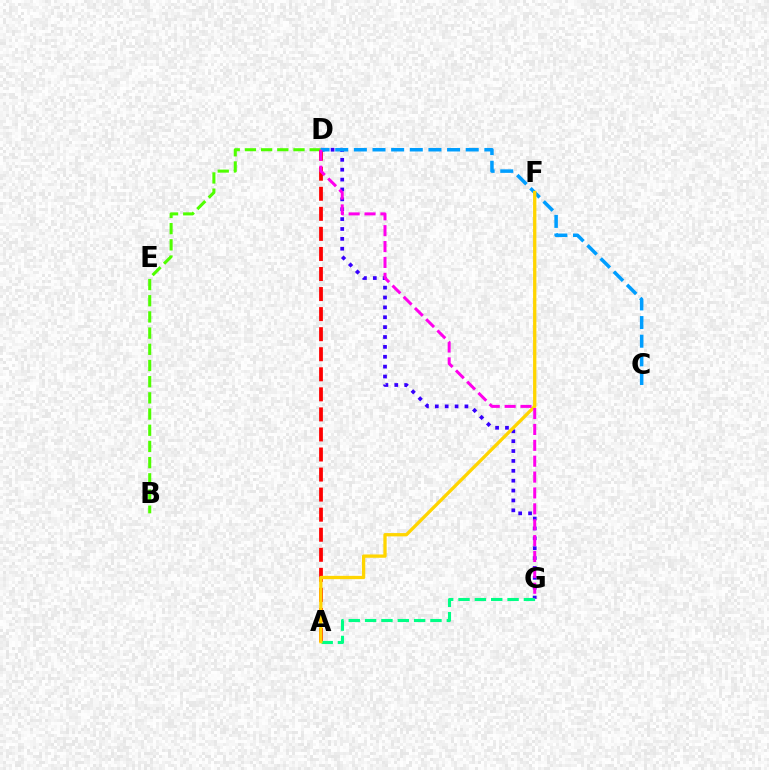{('B', 'D'): [{'color': '#4fff00', 'line_style': 'dashed', 'thickness': 2.2}], ('A', 'D'): [{'color': '#ff0000', 'line_style': 'dashed', 'thickness': 2.72}], ('D', 'G'): [{'color': '#3700ff', 'line_style': 'dotted', 'thickness': 2.68}, {'color': '#ff00ed', 'line_style': 'dashed', 'thickness': 2.16}], ('A', 'G'): [{'color': '#00ff86', 'line_style': 'dashed', 'thickness': 2.22}], ('C', 'D'): [{'color': '#009eff', 'line_style': 'dashed', 'thickness': 2.53}], ('A', 'F'): [{'color': '#ffd500', 'line_style': 'solid', 'thickness': 2.38}]}